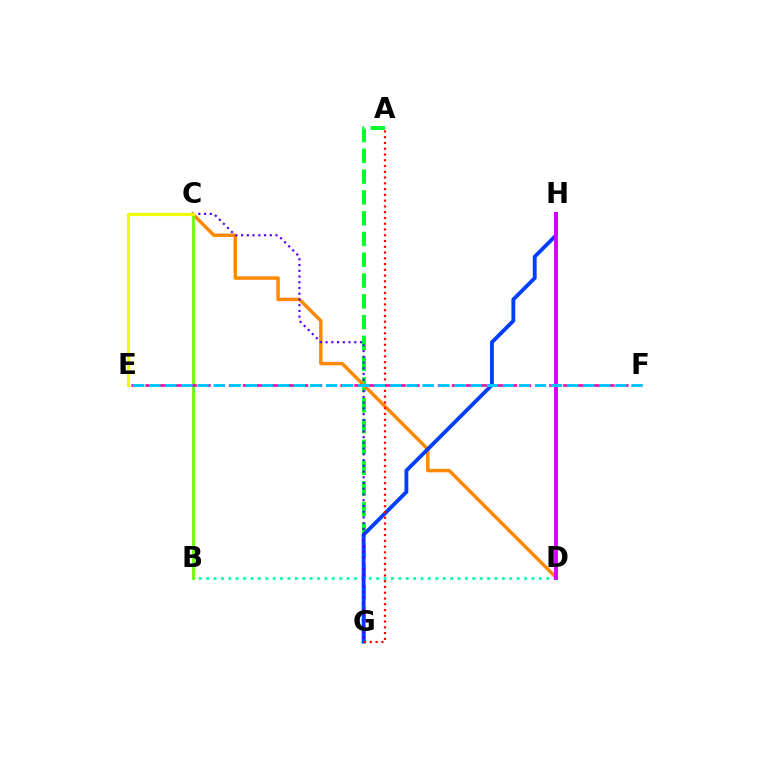{('B', 'D'): [{'color': '#00ffaf', 'line_style': 'dotted', 'thickness': 2.01}], ('A', 'G'): [{'color': '#00ff27', 'line_style': 'dashed', 'thickness': 2.82}, {'color': '#ff0000', 'line_style': 'dotted', 'thickness': 1.57}], ('C', 'D'): [{'color': '#ff8800', 'line_style': 'solid', 'thickness': 2.49}], ('G', 'H'): [{'color': '#003fff', 'line_style': 'solid', 'thickness': 2.77}], ('B', 'C'): [{'color': '#66ff00', 'line_style': 'solid', 'thickness': 2.0}], ('E', 'F'): [{'color': '#ff00a0', 'line_style': 'dashed', 'thickness': 1.89}, {'color': '#00c7ff', 'line_style': 'dashed', 'thickness': 2.18}], ('D', 'H'): [{'color': '#d600ff', 'line_style': 'solid', 'thickness': 2.78}], ('C', 'G'): [{'color': '#4f00ff', 'line_style': 'dotted', 'thickness': 1.56}], ('C', 'E'): [{'color': '#eeff00', 'line_style': 'solid', 'thickness': 2.25}]}